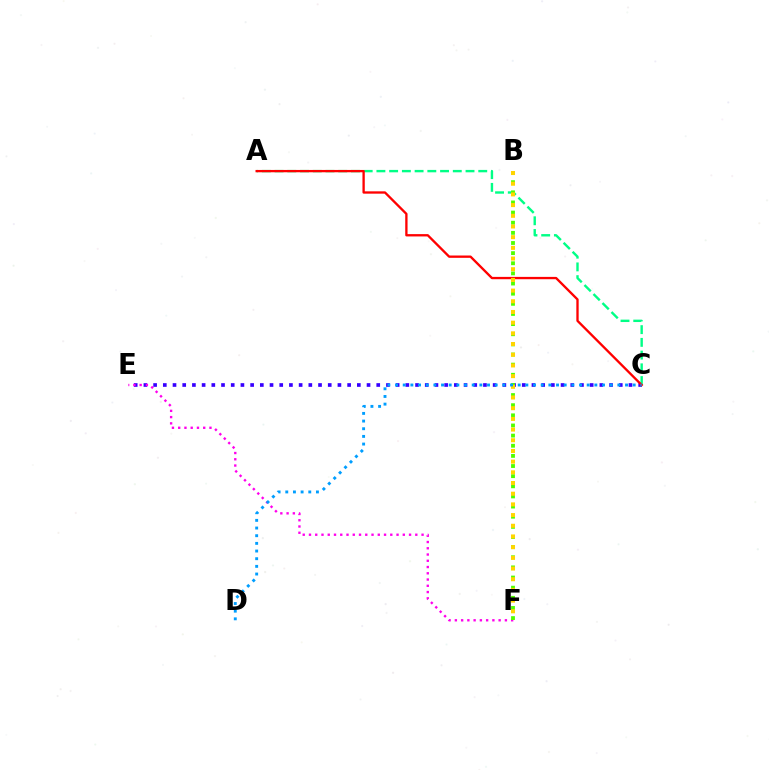{('C', 'E'): [{'color': '#3700ff', 'line_style': 'dotted', 'thickness': 2.64}], ('E', 'F'): [{'color': '#ff00ed', 'line_style': 'dotted', 'thickness': 1.7}], ('A', 'C'): [{'color': '#00ff86', 'line_style': 'dashed', 'thickness': 1.73}, {'color': '#ff0000', 'line_style': 'solid', 'thickness': 1.67}], ('B', 'F'): [{'color': '#4fff00', 'line_style': 'dotted', 'thickness': 2.75}, {'color': '#ffd500', 'line_style': 'dotted', 'thickness': 2.9}], ('C', 'D'): [{'color': '#009eff', 'line_style': 'dotted', 'thickness': 2.08}]}